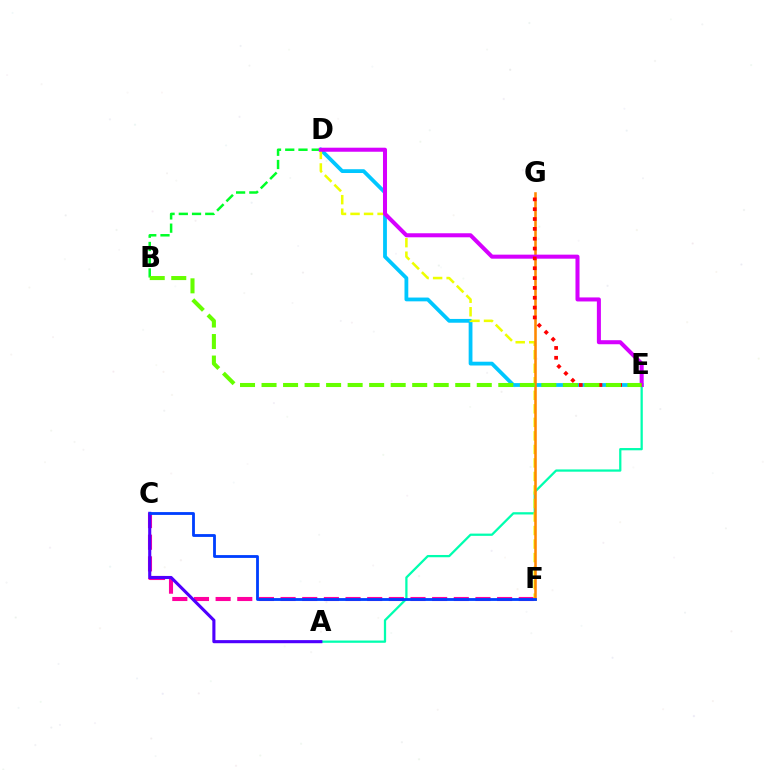{('A', 'E'): [{'color': '#00ffaf', 'line_style': 'solid', 'thickness': 1.63}], ('D', 'E'): [{'color': '#00c7ff', 'line_style': 'solid', 'thickness': 2.73}, {'color': '#d600ff', 'line_style': 'solid', 'thickness': 2.91}], ('C', 'F'): [{'color': '#ff00a0', 'line_style': 'dashed', 'thickness': 2.94}, {'color': '#003fff', 'line_style': 'solid', 'thickness': 2.03}], ('D', 'F'): [{'color': '#eeff00', 'line_style': 'dashed', 'thickness': 1.84}], ('B', 'D'): [{'color': '#00ff27', 'line_style': 'dashed', 'thickness': 1.8}], ('A', 'C'): [{'color': '#4f00ff', 'line_style': 'solid', 'thickness': 2.23}], ('F', 'G'): [{'color': '#ff8800', 'line_style': 'solid', 'thickness': 1.84}], ('E', 'G'): [{'color': '#ff0000', 'line_style': 'dotted', 'thickness': 2.67}], ('B', 'E'): [{'color': '#66ff00', 'line_style': 'dashed', 'thickness': 2.92}]}